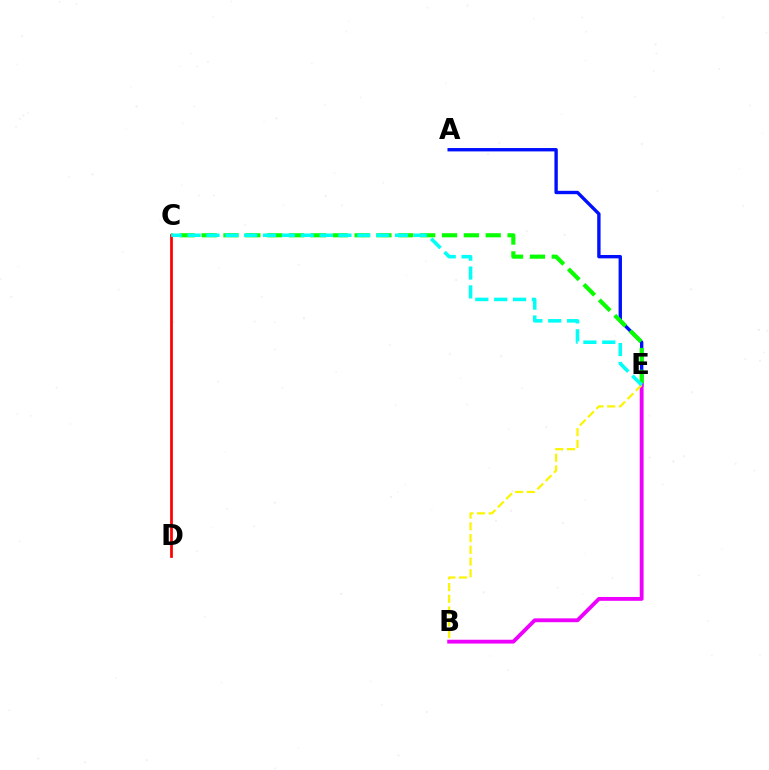{('A', 'E'): [{'color': '#0010ff', 'line_style': 'solid', 'thickness': 2.42}], ('C', 'E'): [{'color': '#08ff00', 'line_style': 'dashed', 'thickness': 2.97}, {'color': '#00fff6', 'line_style': 'dashed', 'thickness': 2.56}], ('C', 'D'): [{'color': '#ff0000', 'line_style': 'solid', 'thickness': 1.97}], ('B', 'E'): [{'color': '#ee00ff', 'line_style': 'solid', 'thickness': 2.76}, {'color': '#fcf500', 'line_style': 'dashed', 'thickness': 1.59}]}